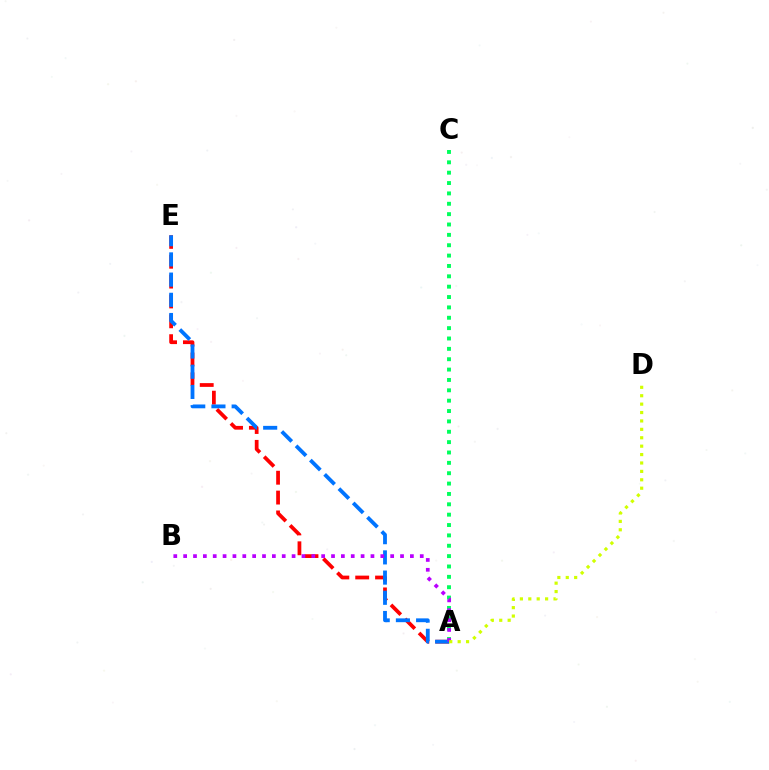{('A', 'C'): [{'color': '#00ff5c', 'line_style': 'dotted', 'thickness': 2.82}], ('A', 'E'): [{'color': '#ff0000', 'line_style': 'dashed', 'thickness': 2.7}, {'color': '#0074ff', 'line_style': 'dashed', 'thickness': 2.74}], ('A', 'B'): [{'color': '#b900ff', 'line_style': 'dotted', 'thickness': 2.68}], ('A', 'D'): [{'color': '#d1ff00', 'line_style': 'dotted', 'thickness': 2.28}]}